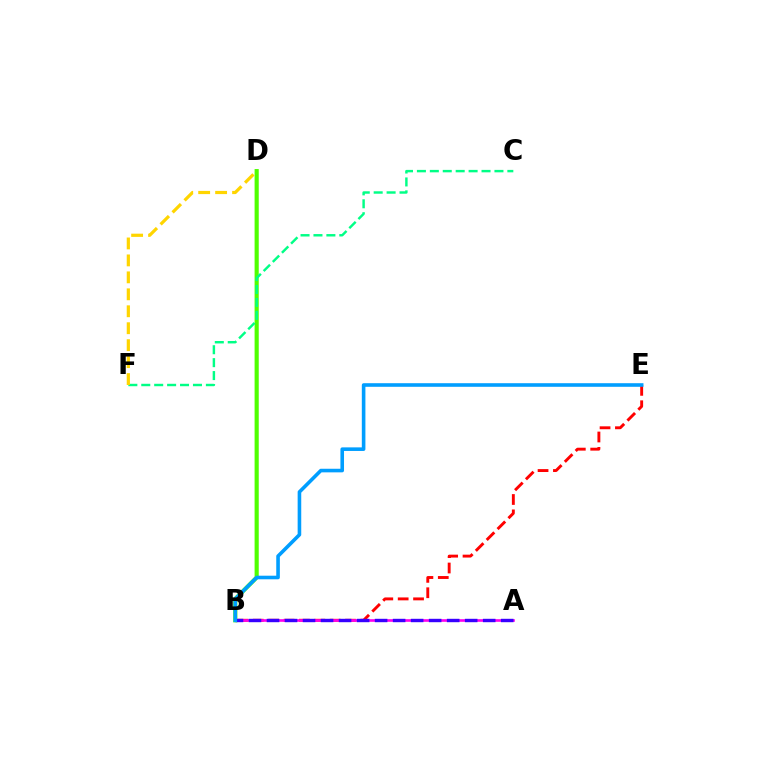{('B', 'D'): [{'color': '#4fff00', 'line_style': 'solid', 'thickness': 2.98}], ('B', 'E'): [{'color': '#ff0000', 'line_style': 'dashed', 'thickness': 2.09}, {'color': '#009eff', 'line_style': 'solid', 'thickness': 2.59}], ('C', 'F'): [{'color': '#00ff86', 'line_style': 'dashed', 'thickness': 1.76}], ('D', 'F'): [{'color': '#ffd500', 'line_style': 'dashed', 'thickness': 2.3}], ('A', 'B'): [{'color': '#ff00ed', 'line_style': 'solid', 'thickness': 1.91}, {'color': '#3700ff', 'line_style': 'dashed', 'thickness': 2.45}]}